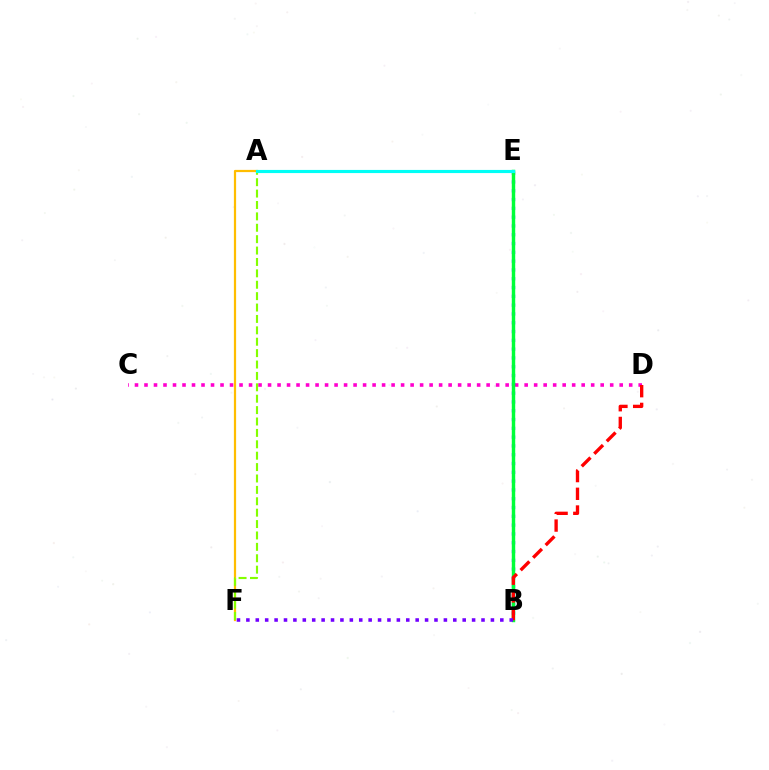{('C', 'D'): [{'color': '#ff00cf', 'line_style': 'dotted', 'thickness': 2.58}], ('B', 'E'): [{'color': '#004bff', 'line_style': 'dotted', 'thickness': 2.39}, {'color': '#00ff39', 'line_style': 'solid', 'thickness': 2.47}], ('A', 'F'): [{'color': '#ffbd00', 'line_style': 'solid', 'thickness': 1.6}, {'color': '#84ff00', 'line_style': 'dashed', 'thickness': 1.55}], ('A', 'E'): [{'color': '#00fff6', 'line_style': 'solid', 'thickness': 2.27}], ('B', 'D'): [{'color': '#ff0000', 'line_style': 'dashed', 'thickness': 2.41}], ('B', 'F'): [{'color': '#7200ff', 'line_style': 'dotted', 'thickness': 2.56}]}